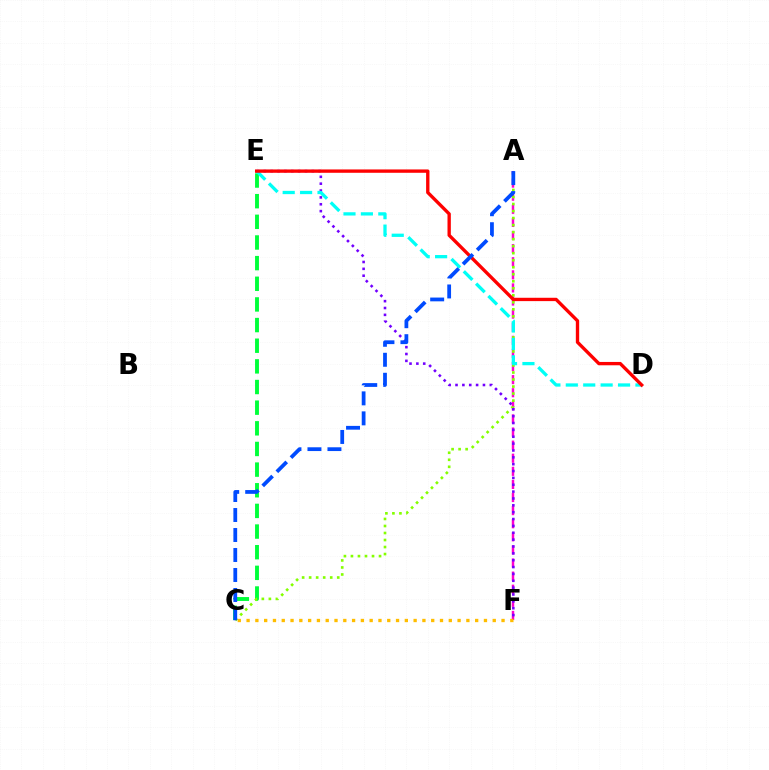{('C', 'E'): [{'color': '#00ff39', 'line_style': 'dashed', 'thickness': 2.81}], ('A', 'F'): [{'color': '#ff00cf', 'line_style': 'dashed', 'thickness': 1.78}], ('A', 'C'): [{'color': '#84ff00', 'line_style': 'dotted', 'thickness': 1.91}, {'color': '#004bff', 'line_style': 'dashed', 'thickness': 2.72}], ('E', 'F'): [{'color': '#7200ff', 'line_style': 'dotted', 'thickness': 1.86}], ('D', 'E'): [{'color': '#00fff6', 'line_style': 'dashed', 'thickness': 2.37}, {'color': '#ff0000', 'line_style': 'solid', 'thickness': 2.41}], ('C', 'F'): [{'color': '#ffbd00', 'line_style': 'dotted', 'thickness': 2.39}]}